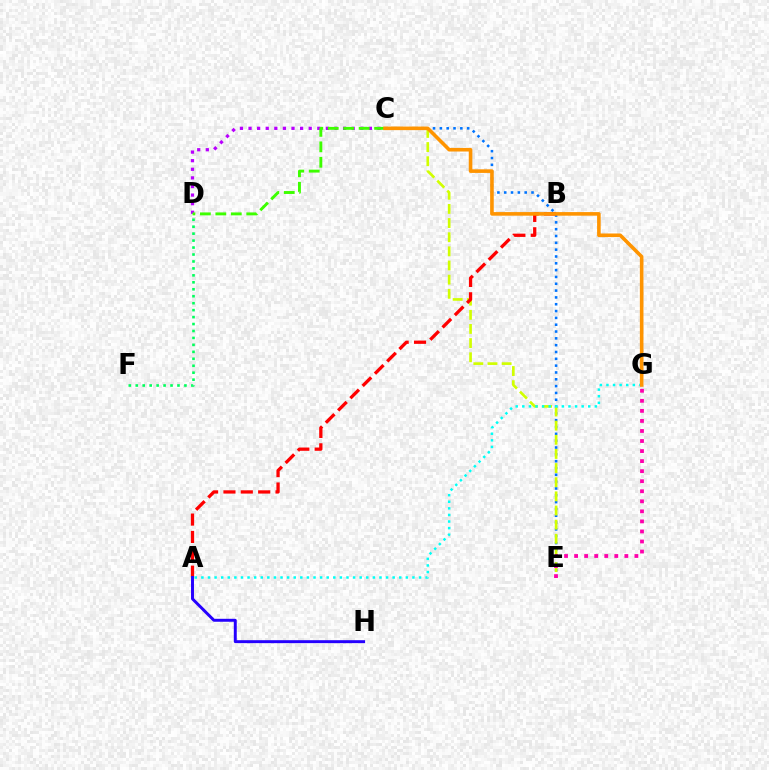{('C', 'E'): [{'color': '#0074ff', 'line_style': 'dotted', 'thickness': 1.85}, {'color': '#d1ff00', 'line_style': 'dashed', 'thickness': 1.92}], ('C', 'D'): [{'color': '#b900ff', 'line_style': 'dotted', 'thickness': 2.34}, {'color': '#3dff00', 'line_style': 'dashed', 'thickness': 2.1}], ('A', 'B'): [{'color': '#ff0000', 'line_style': 'dashed', 'thickness': 2.36}], ('A', 'G'): [{'color': '#00fff6', 'line_style': 'dotted', 'thickness': 1.79}], ('E', 'G'): [{'color': '#ff00ac', 'line_style': 'dotted', 'thickness': 2.73}], ('D', 'F'): [{'color': '#00ff5c', 'line_style': 'dotted', 'thickness': 1.89}], ('C', 'G'): [{'color': '#ff9400', 'line_style': 'solid', 'thickness': 2.59}], ('A', 'H'): [{'color': '#2500ff', 'line_style': 'solid', 'thickness': 2.13}]}